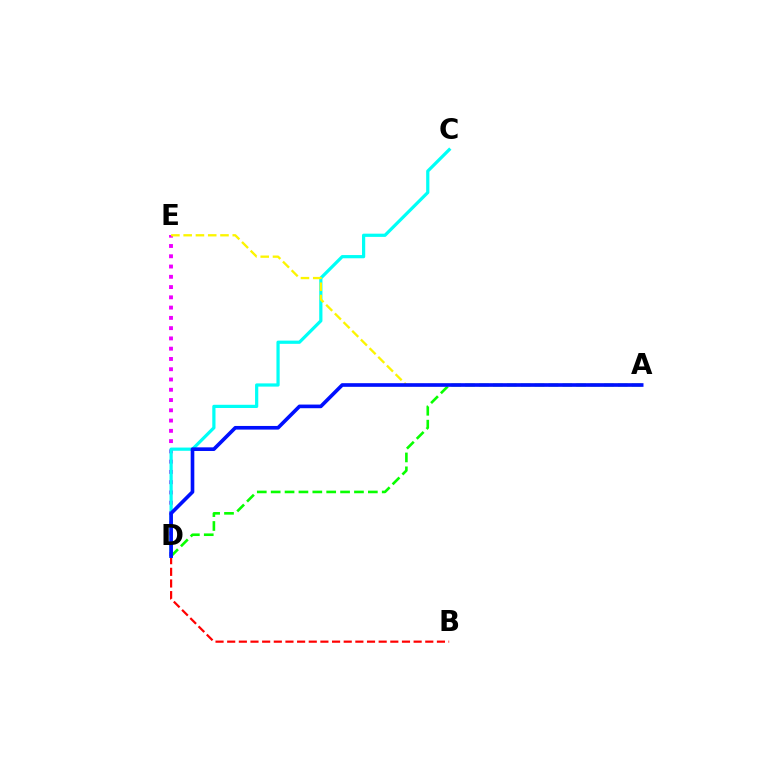{('B', 'D'): [{'color': '#ff0000', 'line_style': 'dashed', 'thickness': 1.58}], ('D', 'E'): [{'color': '#ee00ff', 'line_style': 'dotted', 'thickness': 2.79}], ('C', 'D'): [{'color': '#00fff6', 'line_style': 'solid', 'thickness': 2.32}], ('A', 'E'): [{'color': '#fcf500', 'line_style': 'dashed', 'thickness': 1.67}], ('A', 'D'): [{'color': '#08ff00', 'line_style': 'dashed', 'thickness': 1.89}, {'color': '#0010ff', 'line_style': 'solid', 'thickness': 2.62}]}